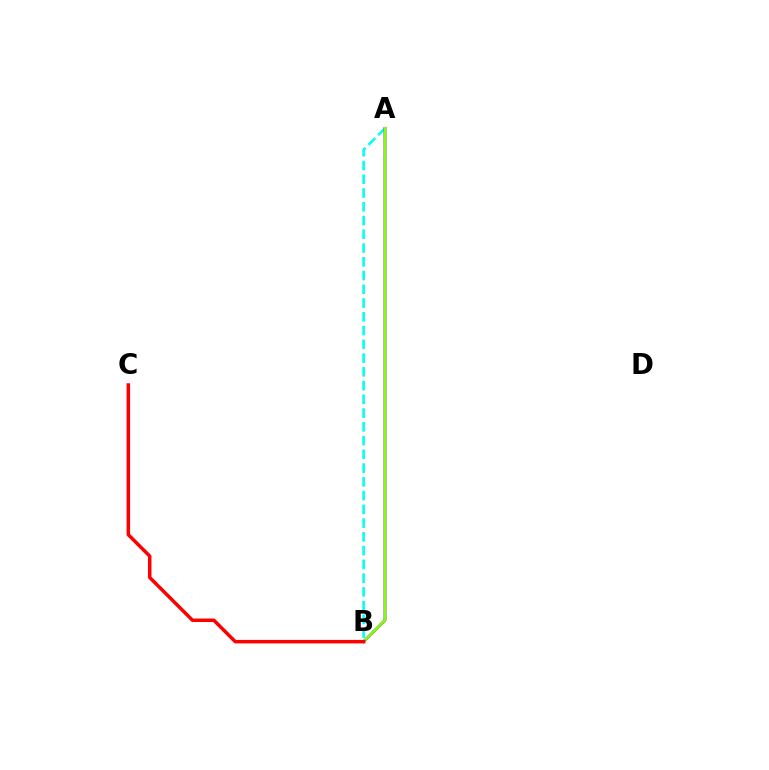{('A', 'B'): [{'color': '#00fff6', 'line_style': 'dashed', 'thickness': 1.87}, {'color': '#7200ff', 'line_style': 'solid', 'thickness': 2.01}, {'color': '#84ff00', 'line_style': 'solid', 'thickness': 1.92}], ('B', 'C'): [{'color': '#ff0000', 'line_style': 'solid', 'thickness': 2.51}]}